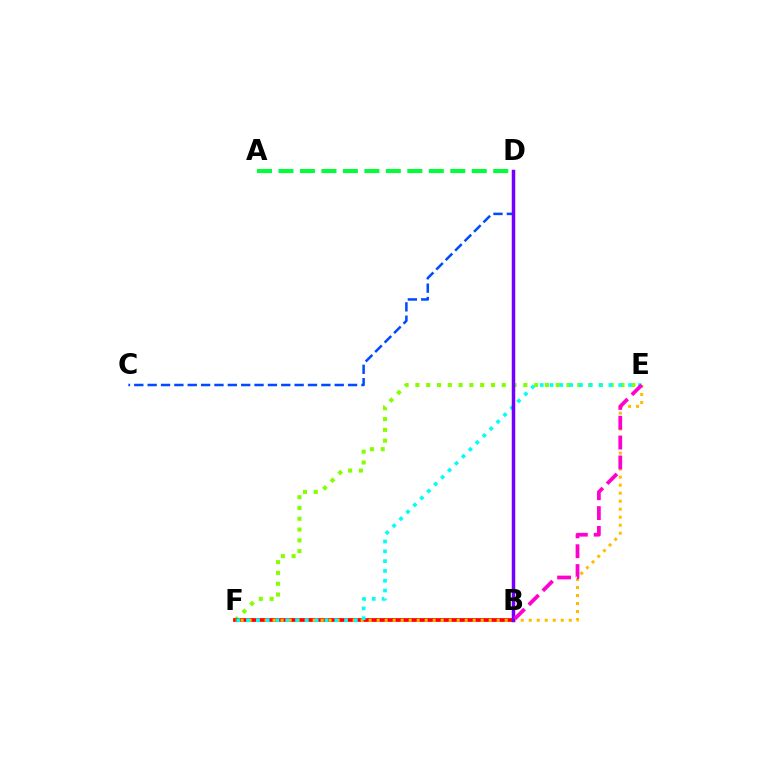{('C', 'D'): [{'color': '#004bff', 'line_style': 'dashed', 'thickness': 1.82}], ('E', 'F'): [{'color': '#84ff00', 'line_style': 'dotted', 'thickness': 2.93}, {'color': '#ffbd00', 'line_style': 'dotted', 'thickness': 2.17}, {'color': '#00fff6', 'line_style': 'dotted', 'thickness': 2.66}], ('B', 'F'): [{'color': '#ff0000', 'line_style': 'solid', 'thickness': 2.68}], ('A', 'D'): [{'color': '#00ff39', 'line_style': 'dashed', 'thickness': 2.92}], ('B', 'D'): [{'color': '#7200ff', 'line_style': 'solid', 'thickness': 2.52}], ('B', 'E'): [{'color': '#ff00cf', 'line_style': 'dashed', 'thickness': 2.7}]}